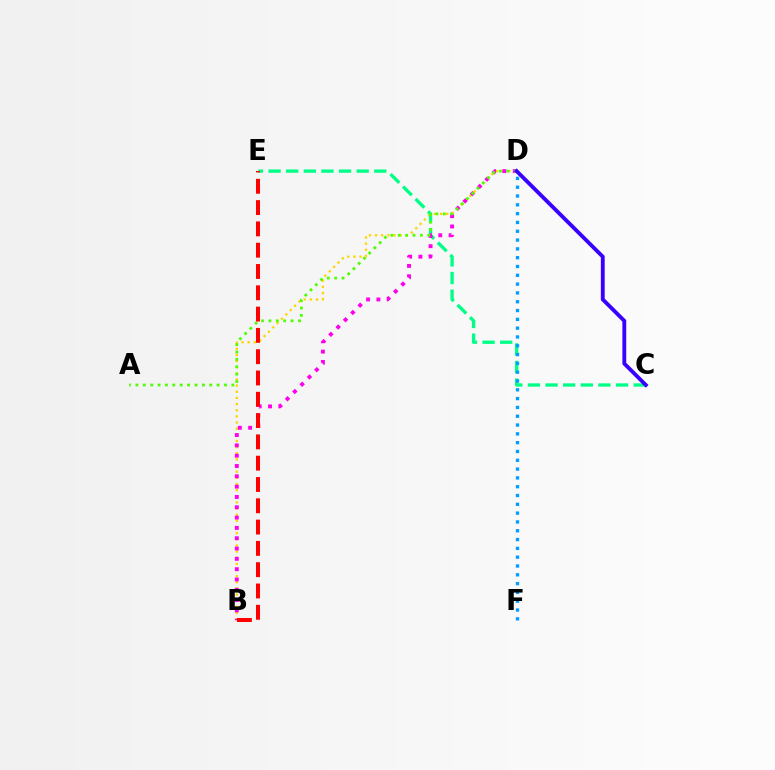{('B', 'D'): [{'color': '#ffd500', 'line_style': 'dotted', 'thickness': 1.67}, {'color': '#ff00ed', 'line_style': 'dotted', 'thickness': 2.8}], ('C', 'E'): [{'color': '#00ff86', 'line_style': 'dashed', 'thickness': 2.39}], ('D', 'F'): [{'color': '#009eff', 'line_style': 'dotted', 'thickness': 2.39}], ('A', 'D'): [{'color': '#4fff00', 'line_style': 'dotted', 'thickness': 2.01}], ('B', 'E'): [{'color': '#ff0000', 'line_style': 'dashed', 'thickness': 2.89}], ('C', 'D'): [{'color': '#3700ff', 'line_style': 'solid', 'thickness': 2.76}]}